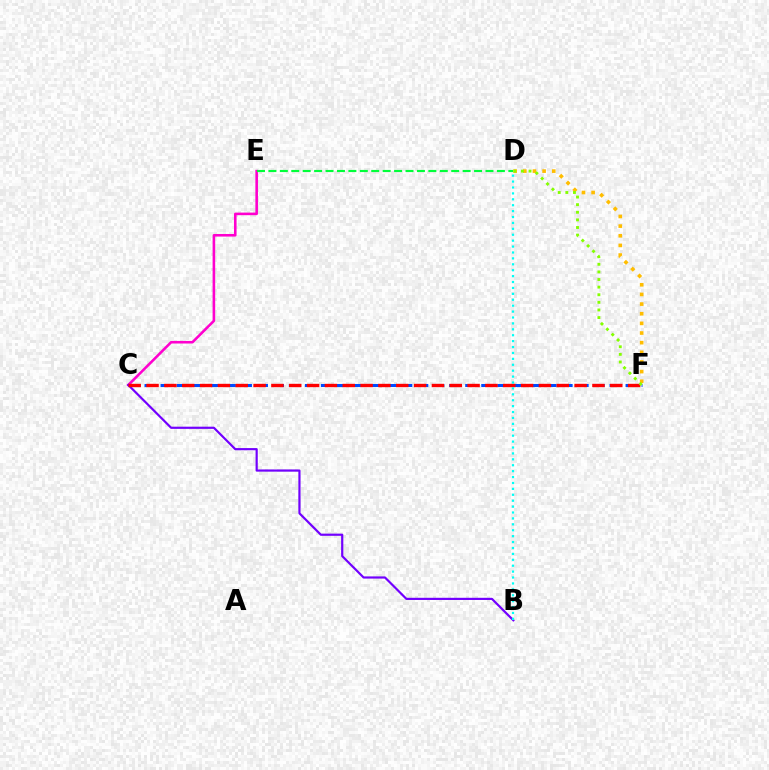{('C', 'E'): [{'color': '#ff00cf', 'line_style': 'solid', 'thickness': 1.86}], ('C', 'F'): [{'color': '#004bff', 'line_style': 'dashed', 'thickness': 2.18}, {'color': '#ff0000', 'line_style': 'dashed', 'thickness': 2.42}], ('D', 'F'): [{'color': '#ffbd00', 'line_style': 'dotted', 'thickness': 2.62}, {'color': '#84ff00', 'line_style': 'dotted', 'thickness': 2.07}], ('B', 'C'): [{'color': '#7200ff', 'line_style': 'solid', 'thickness': 1.57}], ('B', 'D'): [{'color': '#00fff6', 'line_style': 'dotted', 'thickness': 1.61}], ('D', 'E'): [{'color': '#00ff39', 'line_style': 'dashed', 'thickness': 1.55}]}